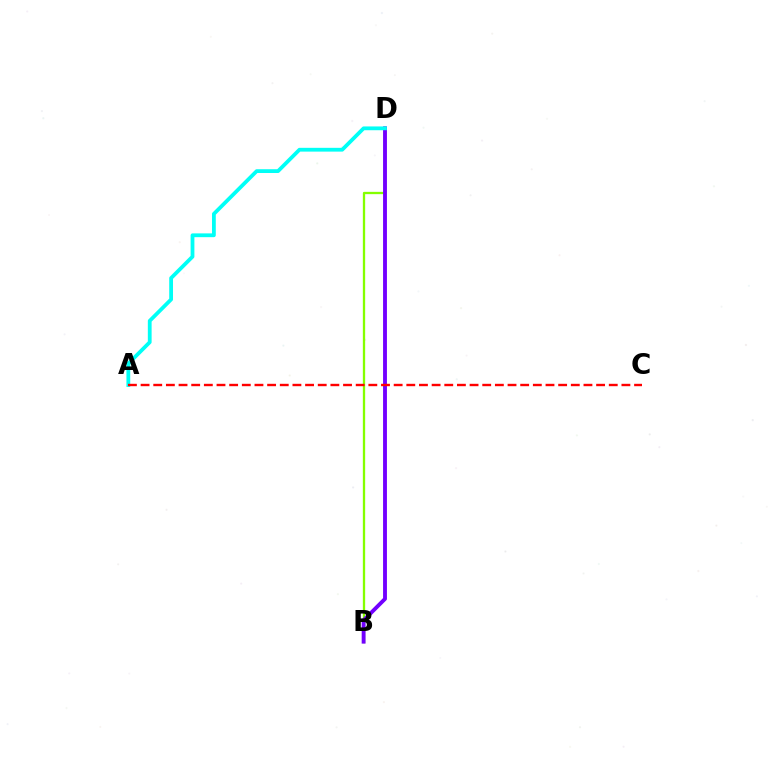{('B', 'D'): [{'color': '#84ff00', 'line_style': 'solid', 'thickness': 1.66}, {'color': '#7200ff', 'line_style': 'solid', 'thickness': 2.78}], ('A', 'D'): [{'color': '#00fff6', 'line_style': 'solid', 'thickness': 2.73}], ('A', 'C'): [{'color': '#ff0000', 'line_style': 'dashed', 'thickness': 1.72}]}